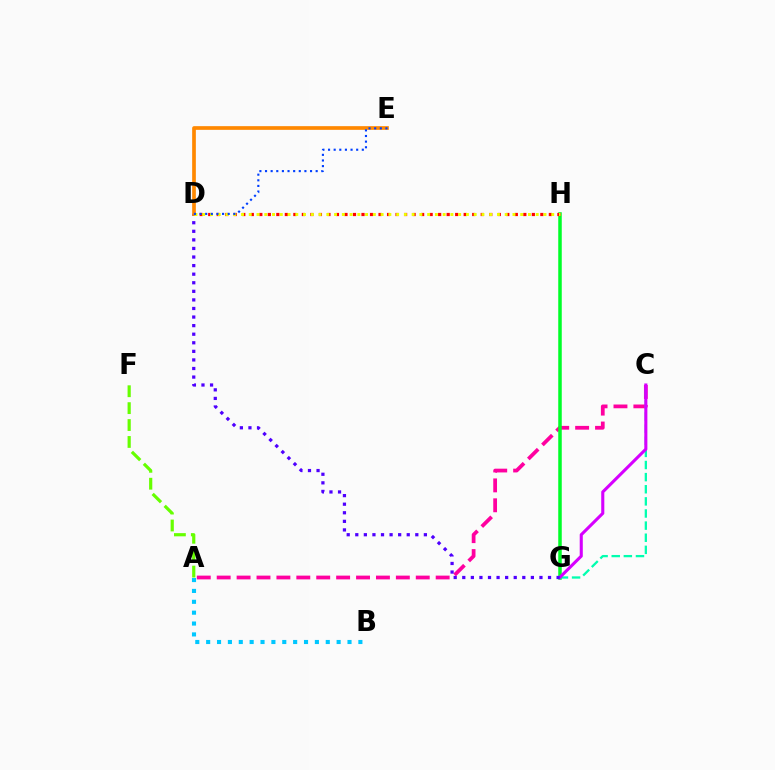{('A', 'C'): [{'color': '#ff00a0', 'line_style': 'dashed', 'thickness': 2.7}], ('G', 'H'): [{'color': '#00ff27', 'line_style': 'solid', 'thickness': 2.52}], ('C', 'G'): [{'color': '#00ffaf', 'line_style': 'dashed', 'thickness': 1.65}, {'color': '#d600ff', 'line_style': 'solid', 'thickness': 2.22}], ('D', 'G'): [{'color': '#4f00ff', 'line_style': 'dotted', 'thickness': 2.33}], ('D', 'H'): [{'color': '#ff0000', 'line_style': 'dotted', 'thickness': 2.31}, {'color': '#eeff00', 'line_style': 'dotted', 'thickness': 2.11}], ('D', 'E'): [{'color': '#ff8800', 'line_style': 'solid', 'thickness': 2.65}, {'color': '#003fff', 'line_style': 'dotted', 'thickness': 1.53}], ('A', 'F'): [{'color': '#66ff00', 'line_style': 'dashed', 'thickness': 2.3}], ('A', 'B'): [{'color': '#00c7ff', 'line_style': 'dotted', 'thickness': 2.95}]}